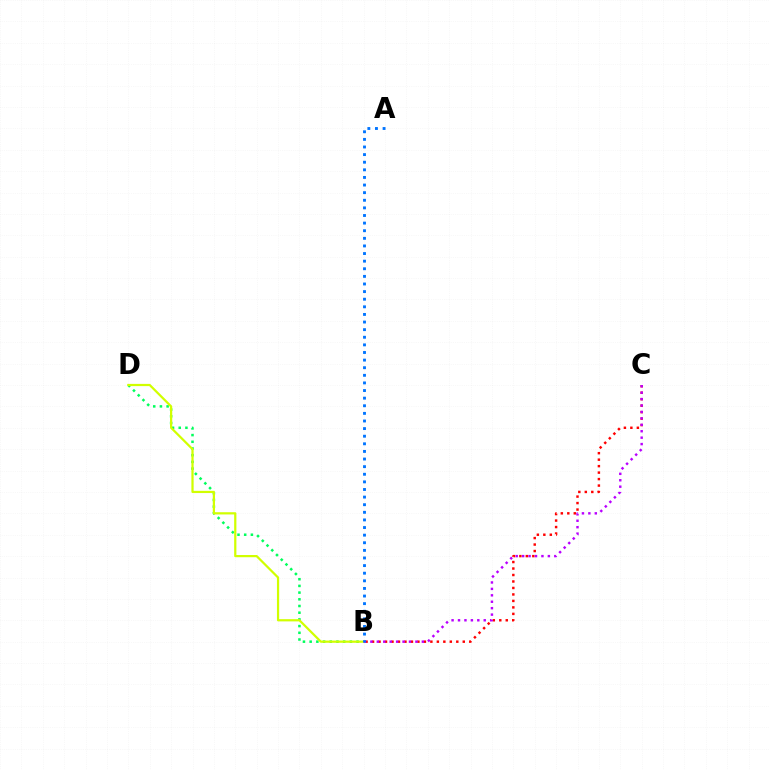{('B', 'D'): [{'color': '#00ff5c', 'line_style': 'dotted', 'thickness': 1.82}, {'color': '#d1ff00', 'line_style': 'solid', 'thickness': 1.6}], ('B', 'C'): [{'color': '#ff0000', 'line_style': 'dotted', 'thickness': 1.76}, {'color': '#b900ff', 'line_style': 'dotted', 'thickness': 1.75}], ('A', 'B'): [{'color': '#0074ff', 'line_style': 'dotted', 'thickness': 2.07}]}